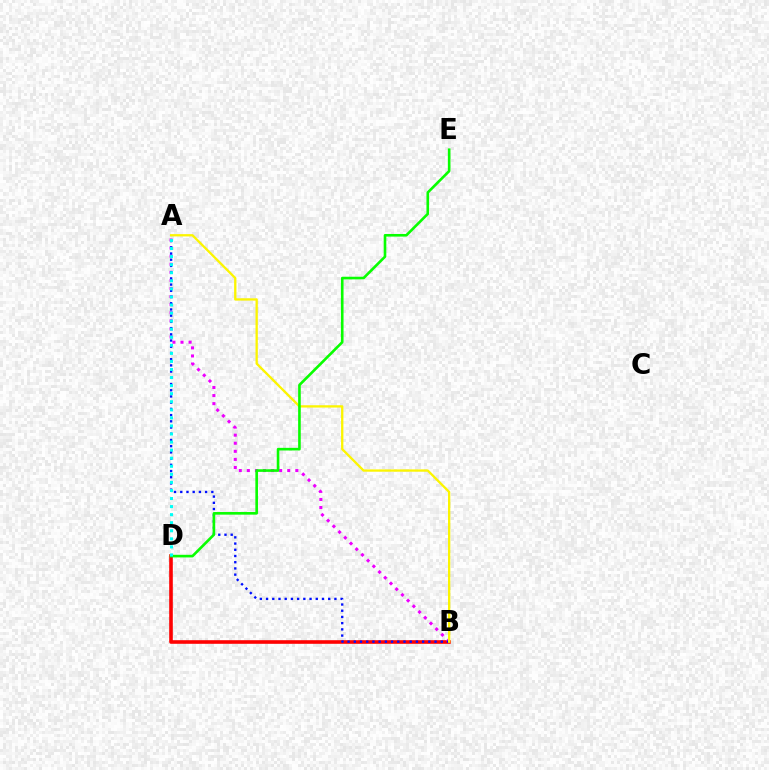{('B', 'D'): [{'color': '#ff0000', 'line_style': 'solid', 'thickness': 2.6}], ('A', 'B'): [{'color': '#ee00ff', 'line_style': 'dotted', 'thickness': 2.19}, {'color': '#0010ff', 'line_style': 'dotted', 'thickness': 1.69}, {'color': '#fcf500', 'line_style': 'solid', 'thickness': 1.66}], ('D', 'E'): [{'color': '#08ff00', 'line_style': 'solid', 'thickness': 1.89}], ('A', 'D'): [{'color': '#00fff6', 'line_style': 'dotted', 'thickness': 2.19}]}